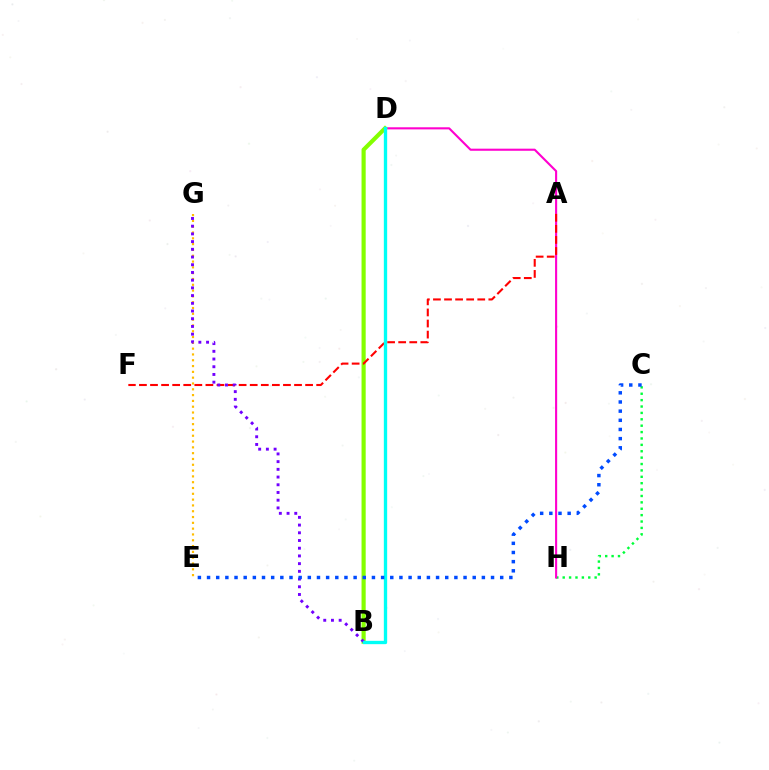{('C', 'H'): [{'color': '#00ff39', 'line_style': 'dotted', 'thickness': 1.74}], ('D', 'H'): [{'color': '#ff00cf', 'line_style': 'solid', 'thickness': 1.52}], ('E', 'G'): [{'color': '#ffbd00', 'line_style': 'dotted', 'thickness': 1.58}], ('B', 'D'): [{'color': '#84ff00', 'line_style': 'solid', 'thickness': 2.99}, {'color': '#00fff6', 'line_style': 'solid', 'thickness': 2.4}], ('A', 'F'): [{'color': '#ff0000', 'line_style': 'dashed', 'thickness': 1.5}], ('B', 'G'): [{'color': '#7200ff', 'line_style': 'dotted', 'thickness': 2.1}], ('C', 'E'): [{'color': '#004bff', 'line_style': 'dotted', 'thickness': 2.49}]}